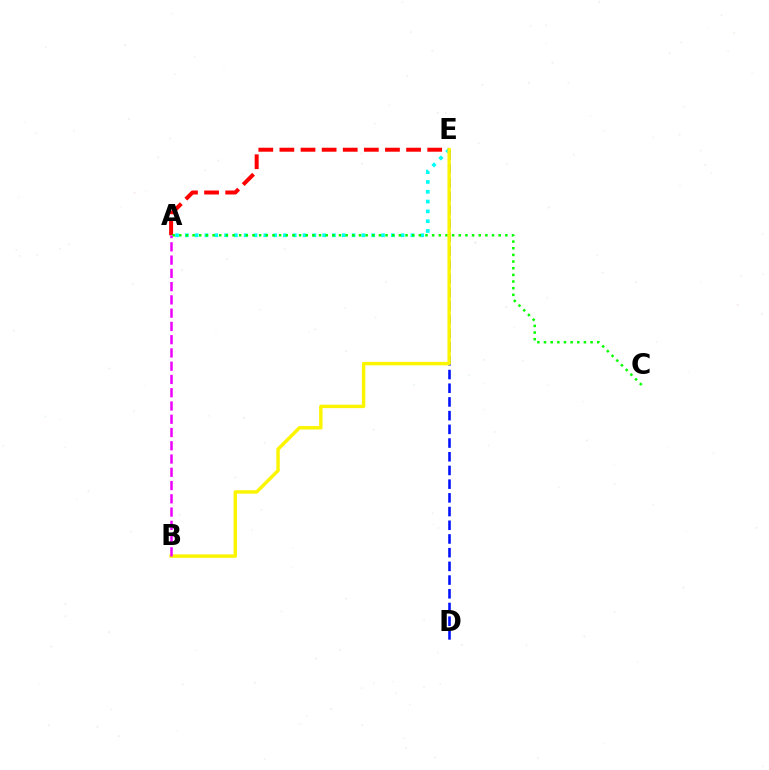{('A', 'E'): [{'color': '#00fff6', 'line_style': 'dotted', 'thickness': 2.67}, {'color': '#ff0000', 'line_style': 'dashed', 'thickness': 2.87}], ('D', 'E'): [{'color': '#0010ff', 'line_style': 'dashed', 'thickness': 1.86}], ('A', 'C'): [{'color': '#08ff00', 'line_style': 'dotted', 'thickness': 1.81}], ('B', 'E'): [{'color': '#fcf500', 'line_style': 'solid', 'thickness': 2.47}], ('A', 'B'): [{'color': '#ee00ff', 'line_style': 'dashed', 'thickness': 1.8}]}